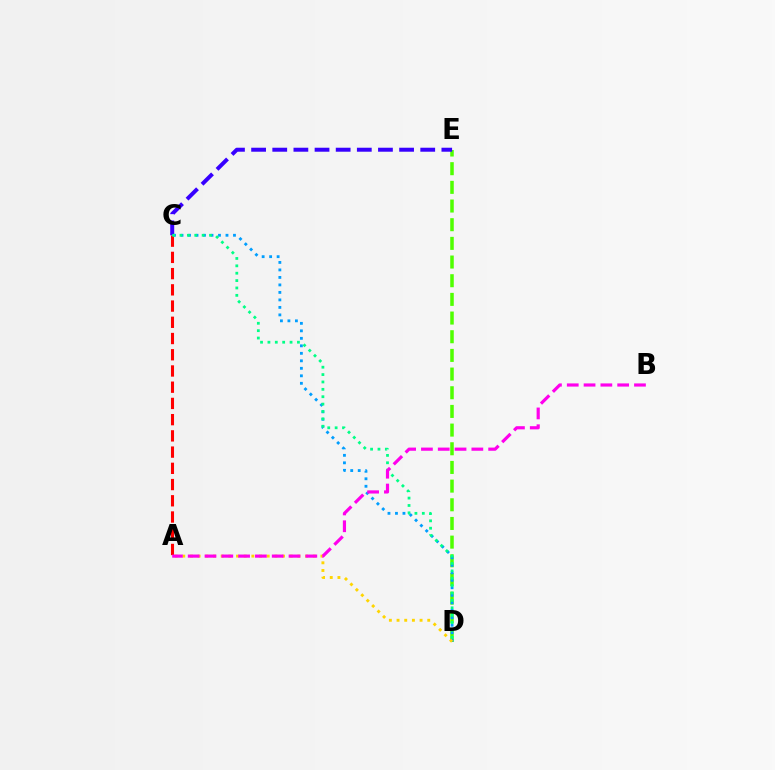{('D', 'E'): [{'color': '#4fff00', 'line_style': 'dashed', 'thickness': 2.54}], ('A', 'C'): [{'color': '#ff0000', 'line_style': 'dashed', 'thickness': 2.2}], ('C', 'D'): [{'color': '#009eff', 'line_style': 'dotted', 'thickness': 2.04}, {'color': '#00ff86', 'line_style': 'dotted', 'thickness': 2.0}], ('C', 'E'): [{'color': '#3700ff', 'line_style': 'dashed', 'thickness': 2.87}], ('A', 'D'): [{'color': '#ffd500', 'line_style': 'dotted', 'thickness': 2.09}], ('A', 'B'): [{'color': '#ff00ed', 'line_style': 'dashed', 'thickness': 2.28}]}